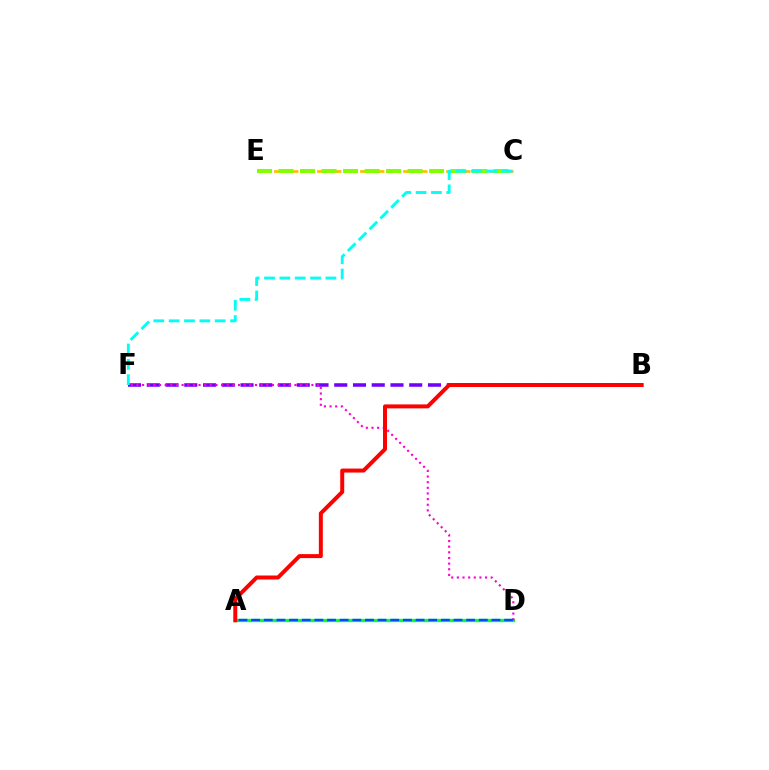{('B', 'F'): [{'color': '#7200ff', 'line_style': 'dashed', 'thickness': 2.55}], ('A', 'D'): [{'color': '#00ff39', 'line_style': 'solid', 'thickness': 2.39}, {'color': '#004bff', 'line_style': 'dashed', 'thickness': 1.72}], ('C', 'E'): [{'color': '#ffbd00', 'line_style': 'dashed', 'thickness': 1.95}, {'color': '#84ff00', 'line_style': 'dashed', 'thickness': 2.92}], ('D', 'F'): [{'color': '#ff00cf', 'line_style': 'dotted', 'thickness': 1.53}], ('A', 'B'): [{'color': '#ff0000', 'line_style': 'solid', 'thickness': 2.87}], ('C', 'F'): [{'color': '#00fff6', 'line_style': 'dashed', 'thickness': 2.09}]}